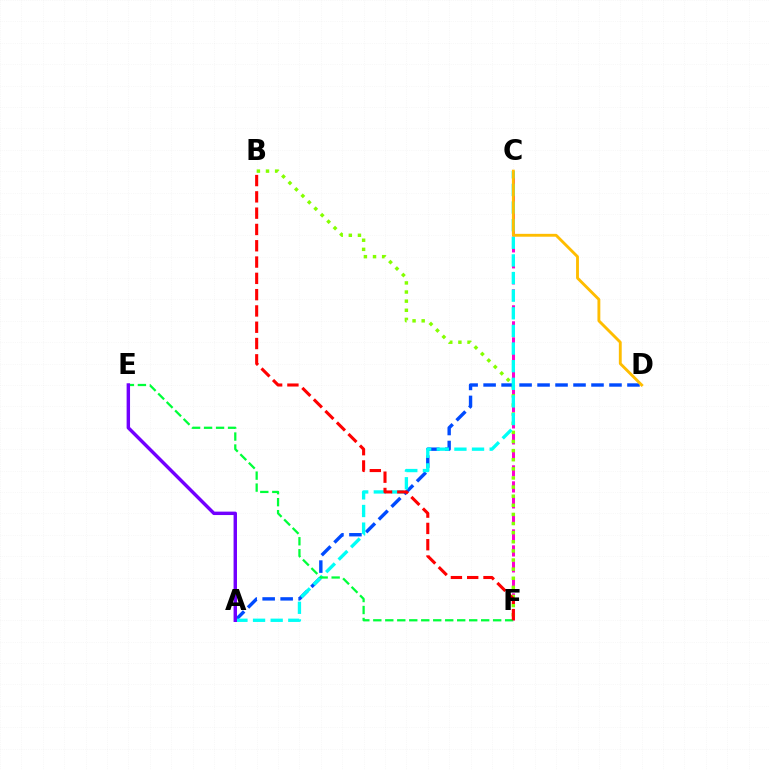{('C', 'F'): [{'color': '#ff00cf', 'line_style': 'dashed', 'thickness': 2.17}], ('B', 'F'): [{'color': '#84ff00', 'line_style': 'dotted', 'thickness': 2.48}, {'color': '#ff0000', 'line_style': 'dashed', 'thickness': 2.21}], ('A', 'D'): [{'color': '#004bff', 'line_style': 'dashed', 'thickness': 2.44}], ('A', 'C'): [{'color': '#00fff6', 'line_style': 'dashed', 'thickness': 2.39}], ('E', 'F'): [{'color': '#00ff39', 'line_style': 'dashed', 'thickness': 1.63}], ('C', 'D'): [{'color': '#ffbd00', 'line_style': 'solid', 'thickness': 2.07}], ('A', 'E'): [{'color': '#7200ff', 'line_style': 'solid', 'thickness': 2.46}]}